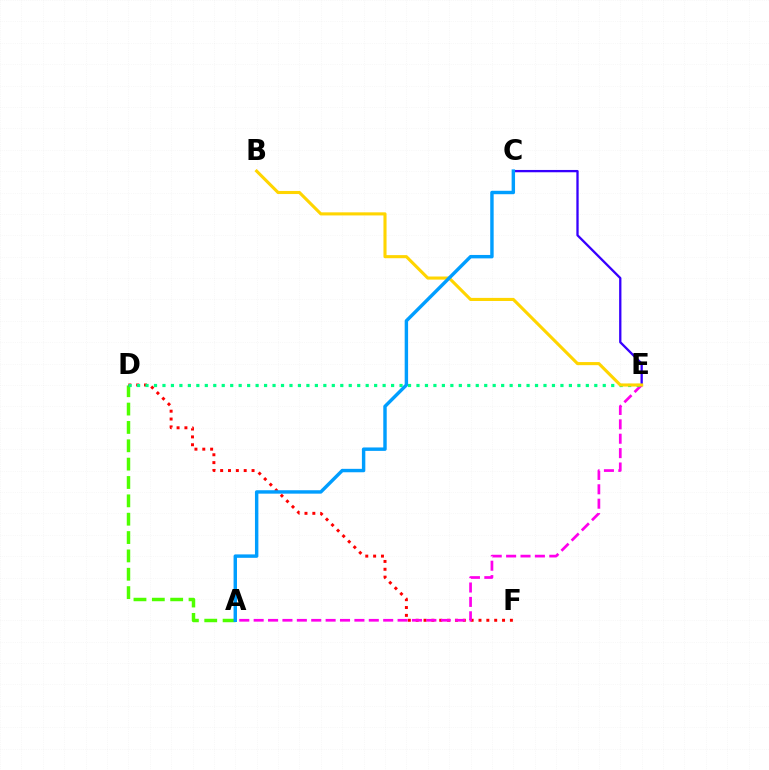{('A', 'D'): [{'color': '#4fff00', 'line_style': 'dashed', 'thickness': 2.49}], ('D', 'F'): [{'color': '#ff0000', 'line_style': 'dotted', 'thickness': 2.13}], ('A', 'E'): [{'color': '#ff00ed', 'line_style': 'dashed', 'thickness': 1.96}], ('C', 'E'): [{'color': '#3700ff', 'line_style': 'solid', 'thickness': 1.66}], ('D', 'E'): [{'color': '#00ff86', 'line_style': 'dotted', 'thickness': 2.3}], ('B', 'E'): [{'color': '#ffd500', 'line_style': 'solid', 'thickness': 2.23}], ('A', 'C'): [{'color': '#009eff', 'line_style': 'solid', 'thickness': 2.46}]}